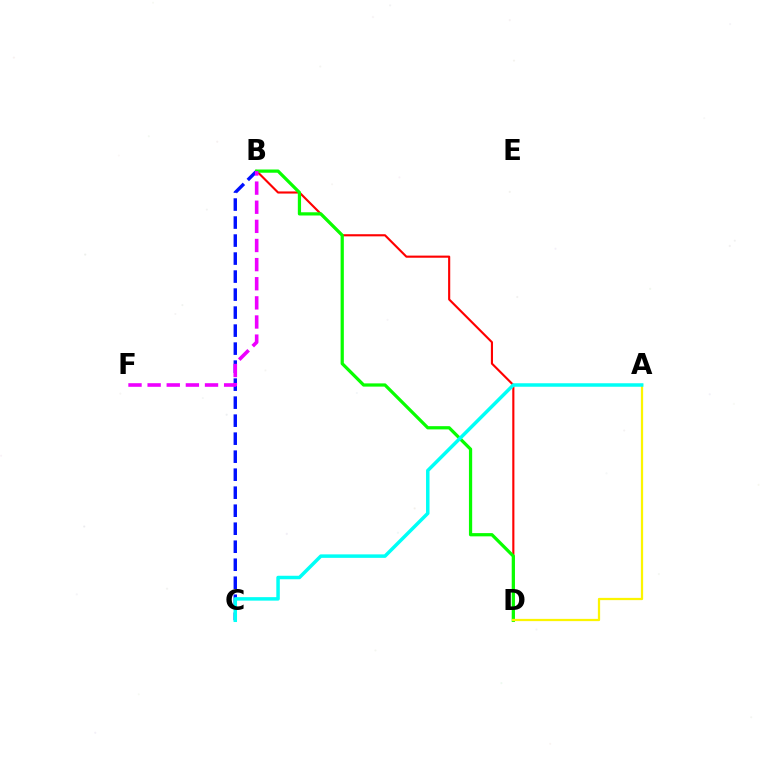{('B', 'C'): [{'color': '#0010ff', 'line_style': 'dashed', 'thickness': 2.45}], ('B', 'D'): [{'color': '#ff0000', 'line_style': 'solid', 'thickness': 1.53}, {'color': '#08ff00', 'line_style': 'solid', 'thickness': 2.33}], ('B', 'F'): [{'color': '#ee00ff', 'line_style': 'dashed', 'thickness': 2.6}], ('A', 'D'): [{'color': '#fcf500', 'line_style': 'solid', 'thickness': 1.62}], ('A', 'C'): [{'color': '#00fff6', 'line_style': 'solid', 'thickness': 2.51}]}